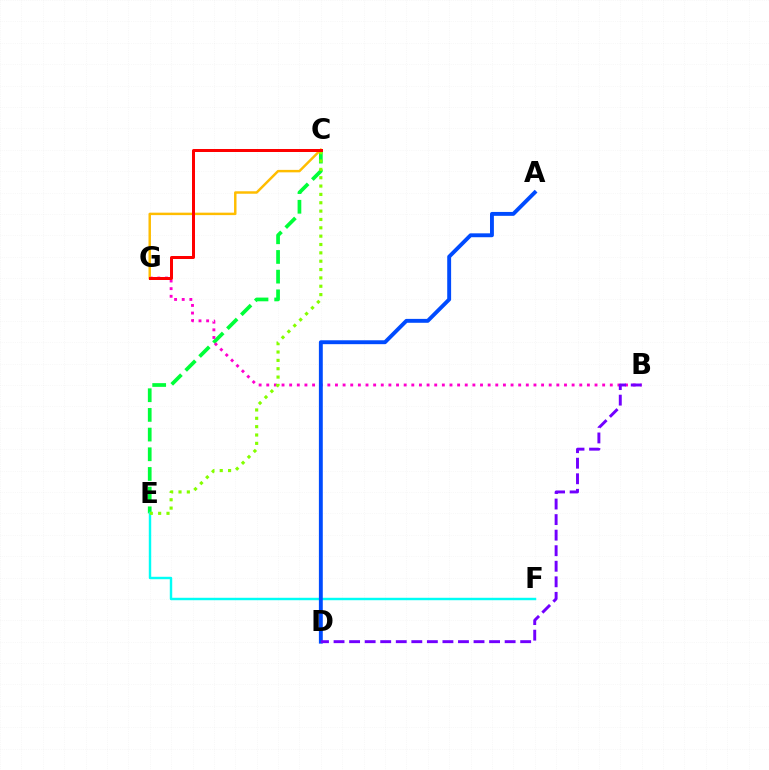{('C', 'E'): [{'color': '#00ff39', 'line_style': 'dashed', 'thickness': 2.67}, {'color': '#84ff00', 'line_style': 'dotted', 'thickness': 2.27}], ('E', 'F'): [{'color': '#00fff6', 'line_style': 'solid', 'thickness': 1.76}], ('B', 'G'): [{'color': '#ff00cf', 'line_style': 'dotted', 'thickness': 2.07}], ('A', 'D'): [{'color': '#004bff', 'line_style': 'solid', 'thickness': 2.8}], ('B', 'D'): [{'color': '#7200ff', 'line_style': 'dashed', 'thickness': 2.11}], ('C', 'G'): [{'color': '#ffbd00', 'line_style': 'solid', 'thickness': 1.77}, {'color': '#ff0000', 'line_style': 'solid', 'thickness': 2.16}]}